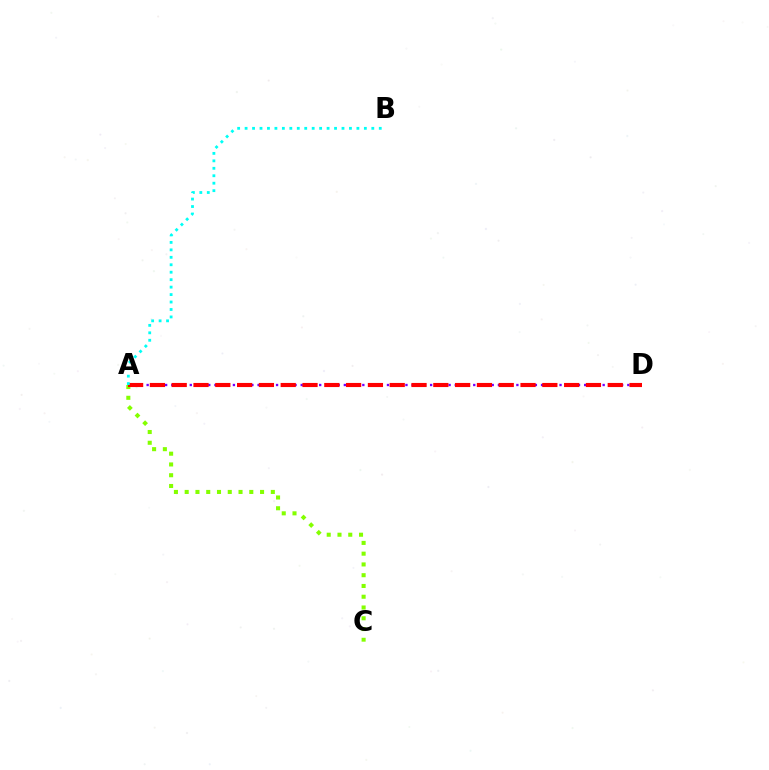{('A', 'D'): [{'color': '#7200ff', 'line_style': 'dotted', 'thickness': 1.67}, {'color': '#ff0000', 'line_style': 'dashed', 'thickness': 2.96}], ('A', 'C'): [{'color': '#84ff00', 'line_style': 'dotted', 'thickness': 2.93}], ('A', 'B'): [{'color': '#00fff6', 'line_style': 'dotted', 'thickness': 2.03}]}